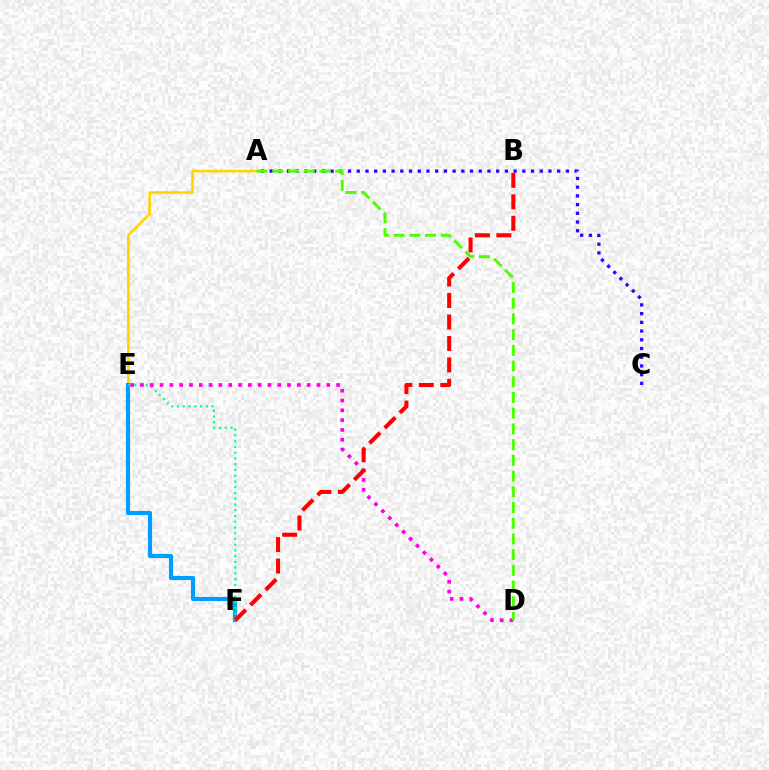{('A', 'E'): [{'color': '#ffd500', 'line_style': 'solid', 'thickness': 1.89}], ('A', 'C'): [{'color': '#3700ff', 'line_style': 'dotted', 'thickness': 2.37}], ('E', 'F'): [{'color': '#009eff', 'line_style': 'solid', 'thickness': 2.99}, {'color': '#00ff86', 'line_style': 'dotted', 'thickness': 1.56}], ('D', 'E'): [{'color': '#ff00ed', 'line_style': 'dotted', 'thickness': 2.66}], ('B', 'F'): [{'color': '#ff0000', 'line_style': 'dashed', 'thickness': 2.92}], ('A', 'D'): [{'color': '#4fff00', 'line_style': 'dashed', 'thickness': 2.13}]}